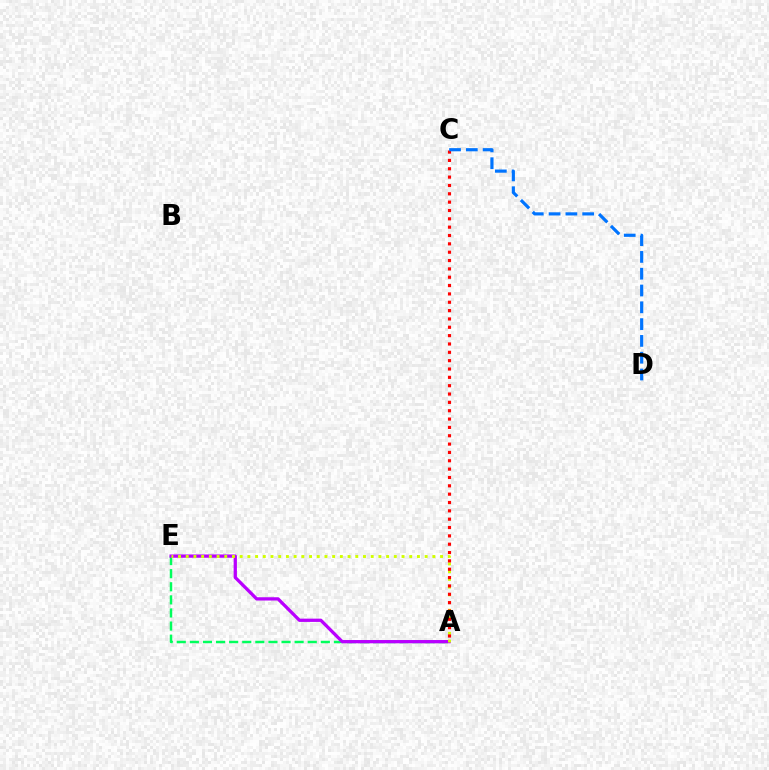{('A', 'E'): [{'color': '#00ff5c', 'line_style': 'dashed', 'thickness': 1.78}, {'color': '#b900ff', 'line_style': 'solid', 'thickness': 2.36}, {'color': '#d1ff00', 'line_style': 'dotted', 'thickness': 2.09}], ('A', 'C'): [{'color': '#ff0000', 'line_style': 'dotted', 'thickness': 2.27}], ('C', 'D'): [{'color': '#0074ff', 'line_style': 'dashed', 'thickness': 2.28}]}